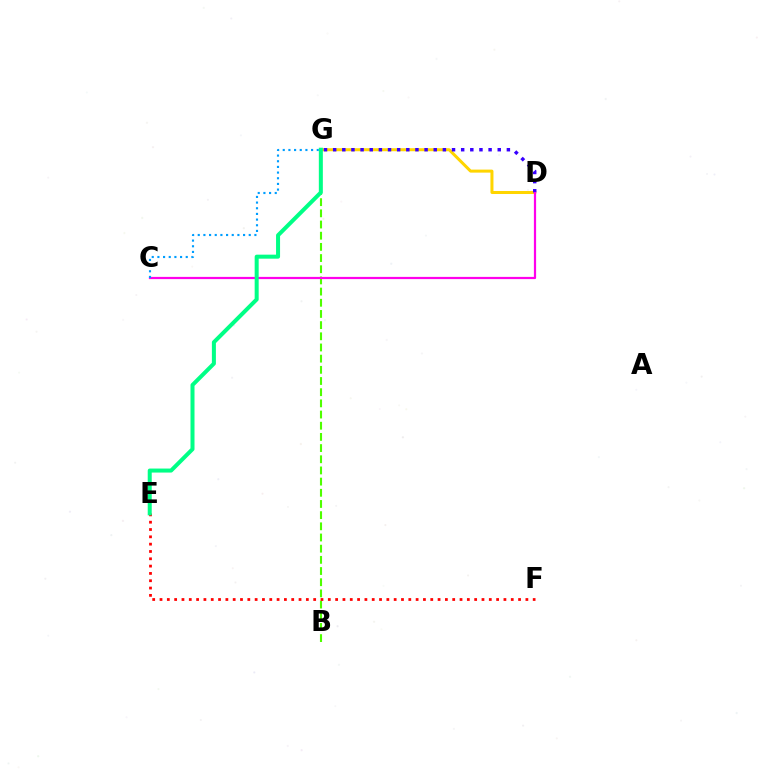{('D', 'G'): [{'color': '#ffd500', 'line_style': 'solid', 'thickness': 2.17}, {'color': '#3700ff', 'line_style': 'dotted', 'thickness': 2.48}], ('B', 'G'): [{'color': '#4fff00', 'line_style': 'dashed', 'thickness': 1.52}], ('C', 'D'): [{'color': '#ff00ed', 'line_style': 'solid', 'thickness': 1.6}], ('C', 'G'): [{'color': '#009eff', 'line_style': 'dotted', 'thickness': 1.54}], ('E', 'F'): [{'color': '#ff0000', 'line_style': 'dotted', 'thickness': 1.99}], ('E', 'G'): [{'color': '#00ff86', 'line_style': 'solid', 'thickness': 2.89}]}